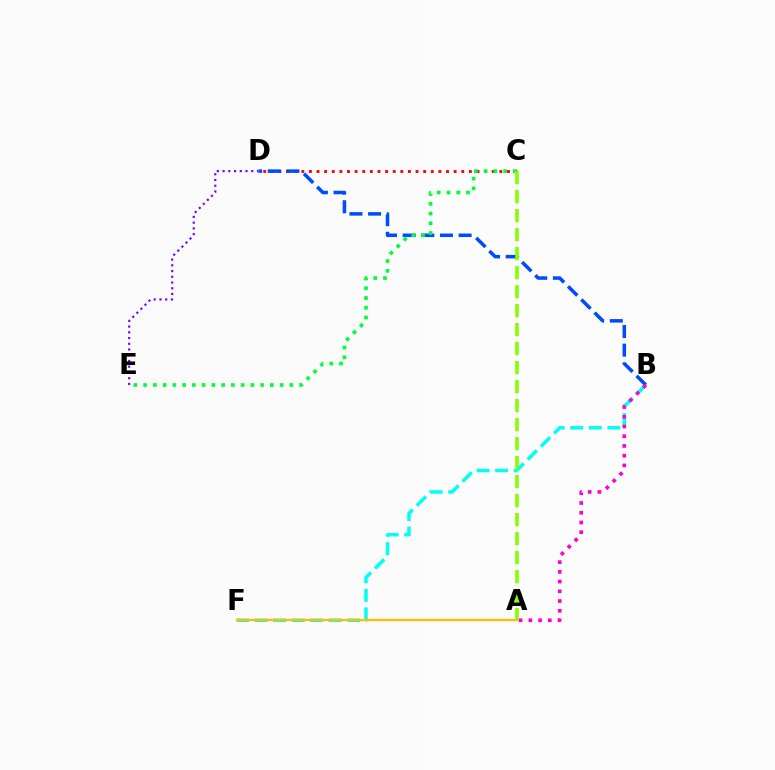{('C', 'D'): [{'color': '#ff0000', 'line_style': 'dotted', 'thickness': 2.07}], ('B', 'F'): [{'color': '#00fff6', 'line_style': 'dashed', 'thickness': 2.52}], ('D', 'E'): [{'color': '#7200ff', 'line_style': 'dotted', 'thickness': 1.56}], ('A', 'F'): [{'color': '#ffbd00', 'line_style': 'solid', 'thickness': 1.69}], ('B', 'D'): [{'color': '#004bff', 'line_style': 'dashed', 'thickness': 2.53}], ('A', 'B'): [{'color': '#ff00cf', 'line_style': 'dotted', 'thickness': 2.64}], ('C', 'E'): [{'color': '#00ff39', 'line_style': 'dotted', 'thickness': 2.65}], ('A', 'C'): [{'color': '#84ff00', 'line_style': 'dashed', 'thickness': 2.58}]}